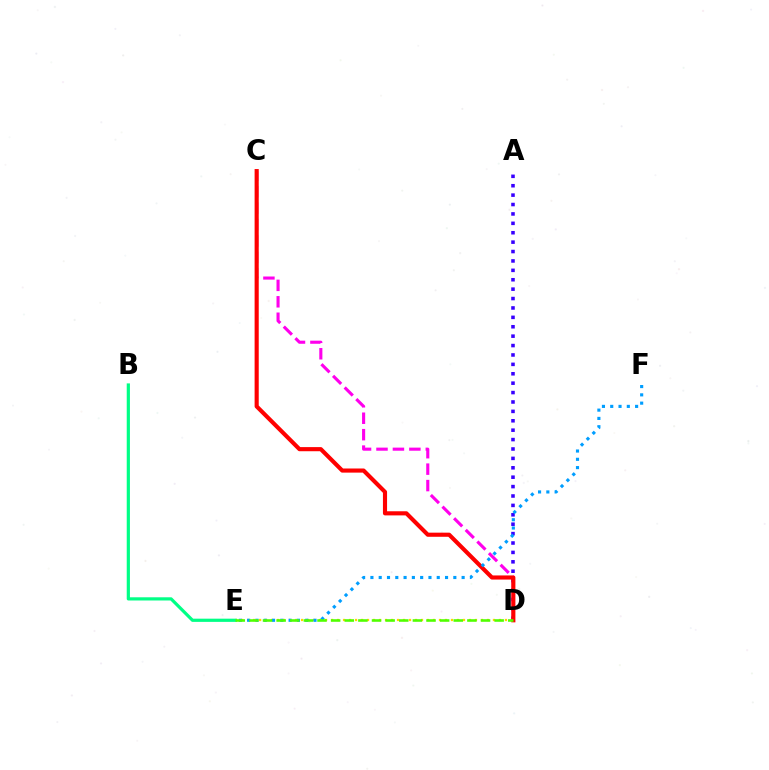{('A', 'D'): [{'color': '#3700ff', 'line_style': 'dotted', 'thickness': 2.55}], ('C', 'D'): [{'color': '#ff00ed', 'line_style': 'dashed', 'thickness': 2.23}, {'color': '#ff0000', 'line_style': 'solid', 'thickness': 2.97}], ('D', 'E'): [{'color': '#ffd500', 'line_style': 'dotted', 'thickness': 1.63}, {'color': '#4fff00', 'line_style': 'dashed', 'thickness': 1.85}], ('E', 'F'): [{'color': '#009eff', 'line_style': 'dotted', 'thickness': 2.25}], ('B', 'E'): [{'color': '#00ff86', 'line_style': 'solid', 'thickness': 2.31}]}